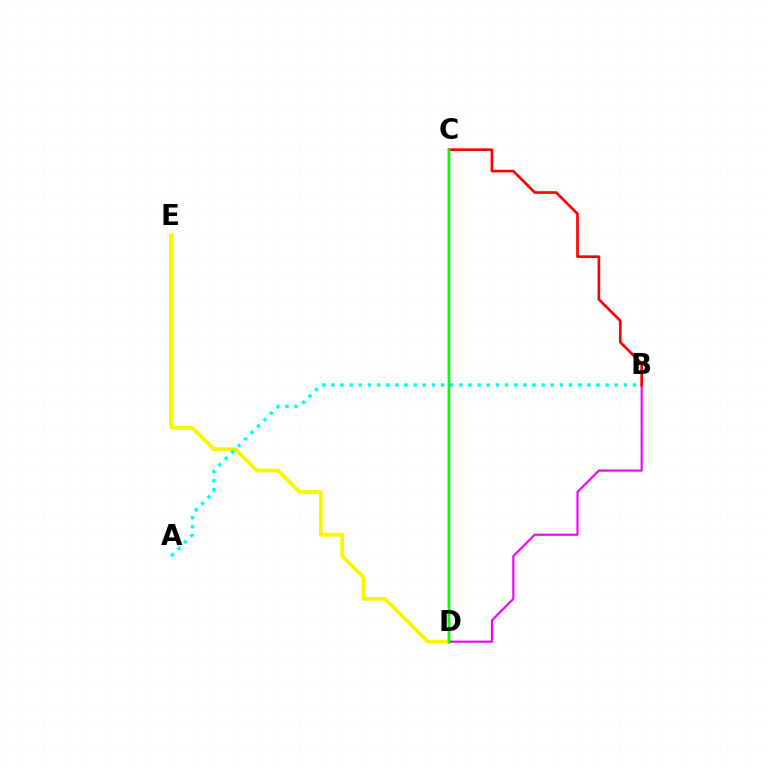{('D', 'E'): [{'color': '#fcf500', 'line_style': 'solid', 'thickness': 2.74}], ('A', 'B'): [{'color': '#00fff6', 'line_style': 'dotted', 'thickness': 2.48}], ('B', 'D'): [{'color': '#ee00ff', 'line_style': 'solid', 'thickness': 1.53}], ('C', 'D'): [{'color': '#0010ff', 'line_style': 'solid', 'thickness': 1.63}, {'color': '#08ff00', 'line_style': 'solid', 'thickness': 1.76}], ('B', 'C'): [{'color': '#ff0000', 'line_style': 'solid', 'thickness': 1.91}]}